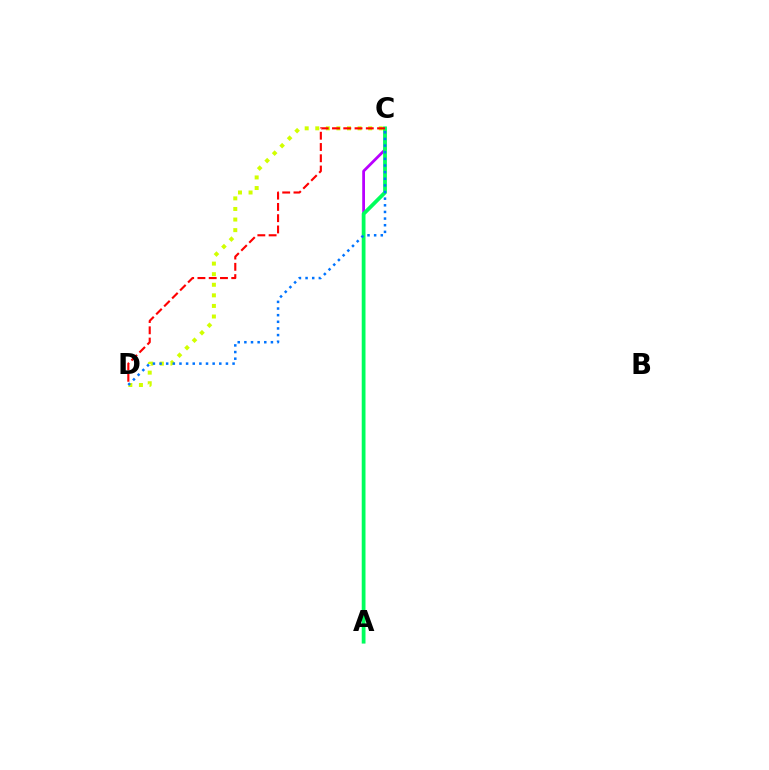{('C', 'D'): [{'color': '#d1ff00', 'line_style': 'dotted', 'thickness': 2.88}, {'color': '#ff0000', 'line_style': 'dashed', 'thickness': 1.53}, {'color': '#0074ff', 'line_style': 'dotted', 'thickness': 1.8}], ('A', 'C'): [{'color': '#b900ff', 'line_style': 'solid', 'thickness': 2.0}, {'color': '#00ff5c', 'line_style': 'solid', 'thickness': 2.72}]}